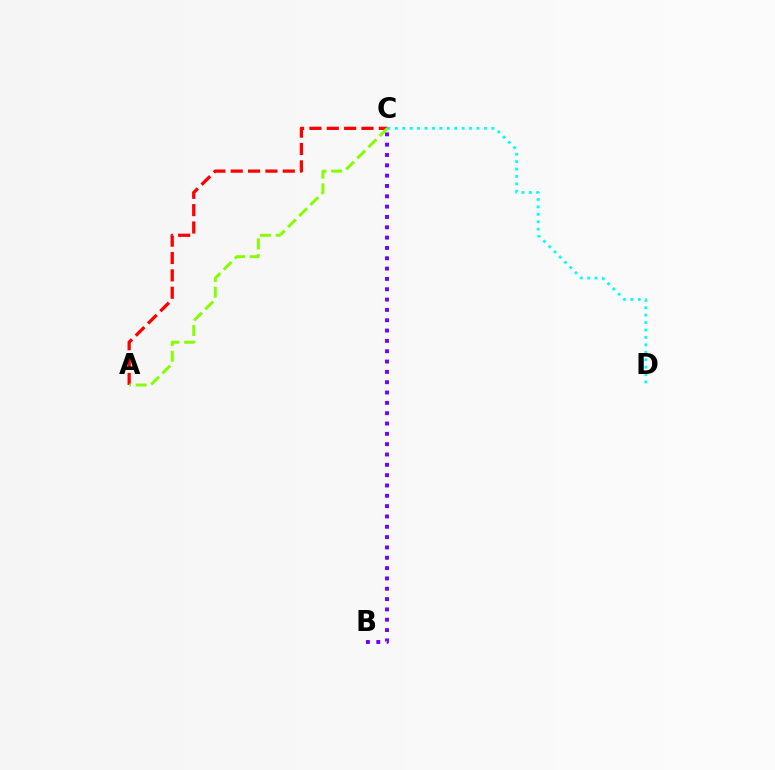{('A', 'C'): [{'color': '#ff0000', 'line_style': 'dashed', 'thickness': 2.36}, {'color': '#84ff00', 'line_style': 'dashed', 'thickness': 2.14}], ('B', 'C'): [{'color': '#7200ff', 'line_style': 'dotted', 'thickness': 2.81}], ('C', 'D'): [{'color': '#00fff6', 'line_style': 'dotted', 'thickness': 2.02}]}